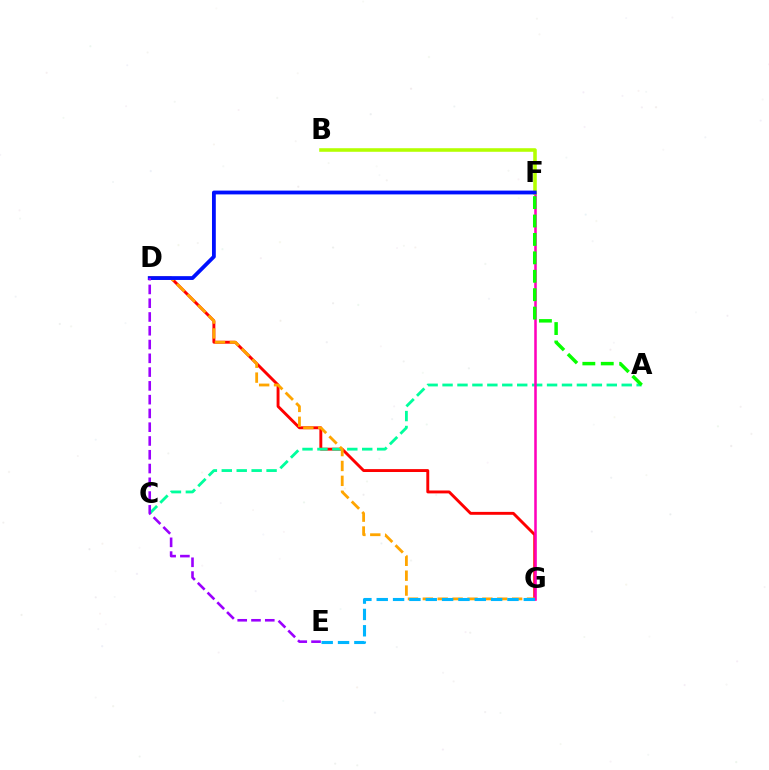{('D', 'G'): [{'color': '#ff0000', 'line_style': 'solid', 'thickness': 2.09}, {'color': '#ffa500', 'line_style': 'dashed', 'thickness': 2.02}], ('A', 'C'): [{'color': '#00ff9d', 'line_style': 'dashed', 'thickness': 2.03}], ('F', 'G'): [{'color': '#ff00bd', 'line_style': 'solid', 'thickness': 1.83}], ('B', 'F'): [{'color': '#b3ff00', 'line_style': 'solid', 'thickness': 2.57}], ('A', 'F'): [{'color': '#08ff00', 'line_style': 'dashed', 'thickness': 2.5}], ('E', 'G'): [{'color': '#00b5ff', 'line_style': 'dashed', 'thickness': 2.22}], ('D', 'F'): [{'color': '#0010ff', 'line_style': 'solid', 'thickness': 2.74}], ('D', 'E'): [{'color': '#9b00ff', 'line_style': 'dashed', 'thickness': 1.87}]}